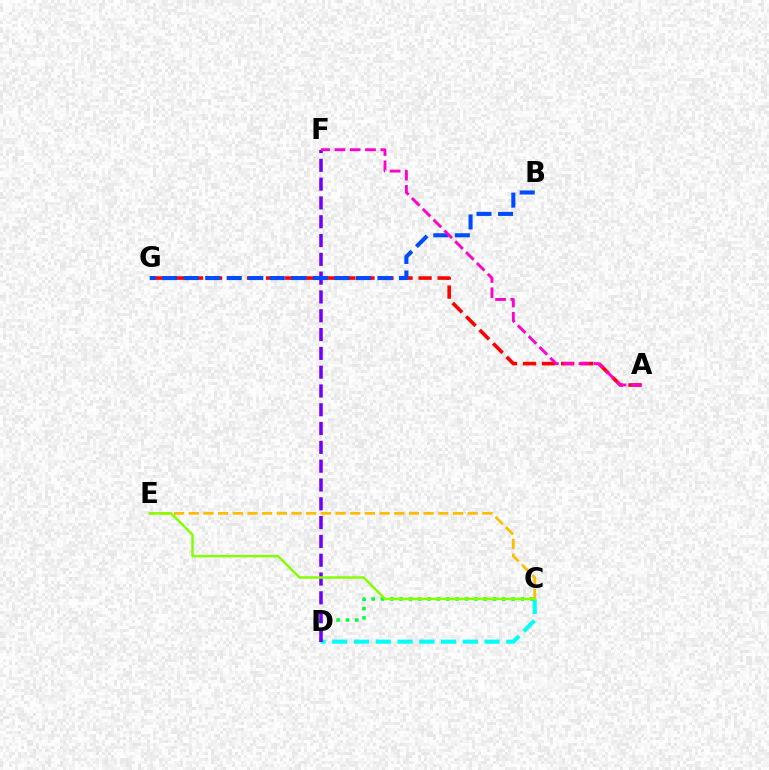{('C', 'D'): [{'color': '#00ff39', 'line_style': 'dotted', 'thickness': 2.54}, {'color': '#00fff6', 'line_style': 'dashed', 'thickness': 2.96}], ('A', 'G'): [{'color': '#ff0000', 'line_style': 'dashed', 'thickness': 2.59}], ('C', 'E'): [{'color': '#ffbd00', 'line_style': 'dashed', 'thickness': 1.99}, {'color': '#84ff00', 'line_style': 'solid', 'thickness': 1.78}], ('D', 'F'): [{'color': '#7200ff', 'line_style': 'dashed', 'thickness': 2.55}], ('B', 'G'): [{'color': '#004bff', 'line_style': 'dashed', 'thickness': 2.92}], ('A', 'F'): [{'color': '#ff00cf', 'line_style': 'dashed', 'thickness': 2.08}]}